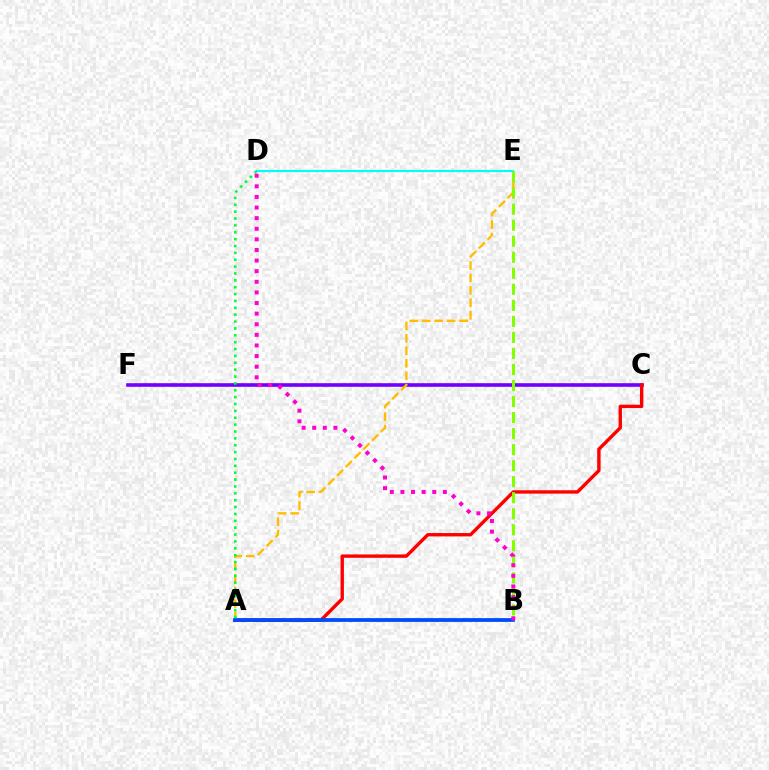{('C', 'F'): [{'color': '#7200ff', 'line_style': 'solid', 'thickness': 2.61}], ('A', 'E'): [{'color': '#ffbd00', 'line_style': 'dashed', 'thickness': 1.69}], ('A', 'C'): [{'color': '#ff0000', 'line_style': 'solid', 'thickness': 2.43}], ('D', 'E'): [{'color': '#00fff6', 'line_style': 'solid', 'thickness': 1.55}], ('A', 'B'): [{'color': '#004bff', 'line_style': 'solid', 'thickness': 2.72}], ('A', 'D'): [{'color': '#00ff39', 'line_style': 'dotted', 'thickness': 1.87}], ('B', 'E'): [{'color': '#84ff00', 'line_style': 'dashed', 'thickness': 2.18}], ('B', 'D'): [{'color': '#ff00cf', 'line_style': 'dotted', 'thickness': 2.88}]}